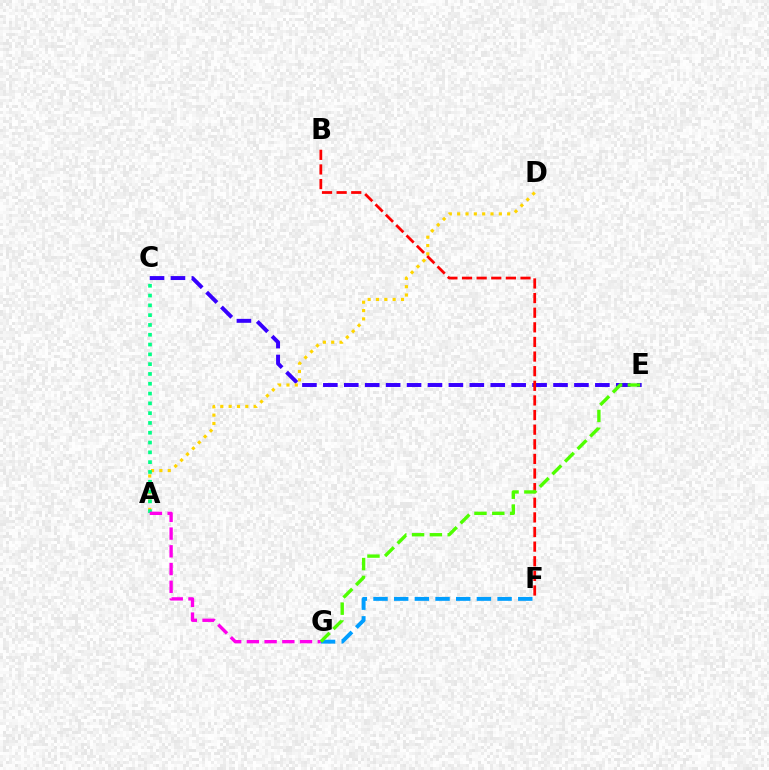{('C', 'E'): [{'color': '#3700ff', 'line_style': 'dashed', 'thickness': 2.84}], ('F', 'G'): [{'color': '#009eff', 'line_style': 'dashed', 'thickness': 2.81}], ('A', 'D'): [{'color': '#ffd500', 'line_style': 'dotted', 'thickness': 2.26}], ('A', 'C'): [{'color': '#00ff86', 'line_style': 'dotted', 'thickness': 2.66}], ('B', 'F'): [{'color': '#ff0000', 'line_style': 'dashed', 'thickness': 1.99}], ('A', 'G'): [{'color': '#ff00ed', 'line_style': 'dashed', 'thickness': 2.41}], ('E', 'G'): [{'color': '#4fff00', 'line_style': 'dashed', 'thickness': 2.42}]}